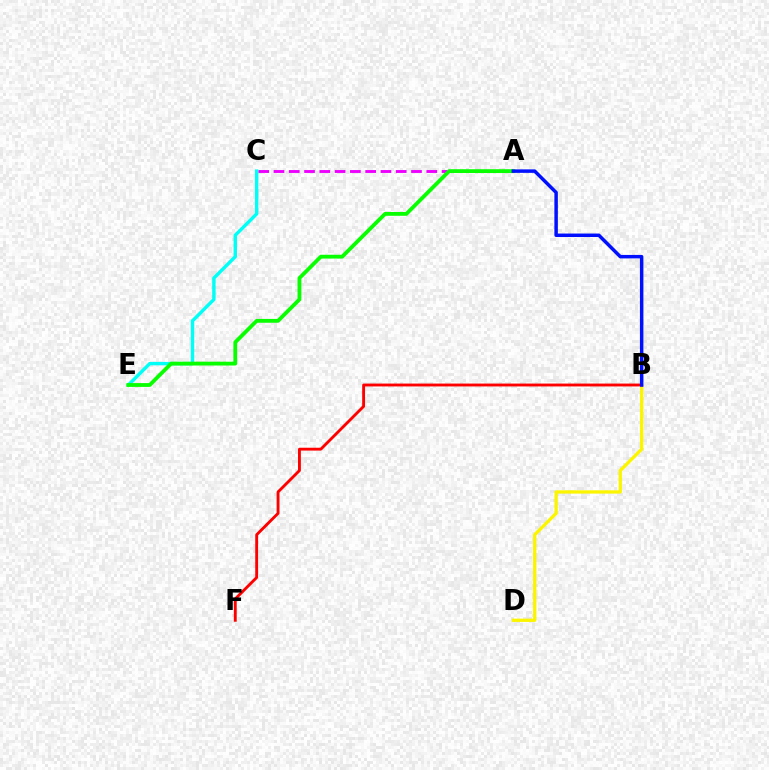{('A', 'C'): [{'color': '#ee00ff', 'line_style': 'dashed', 'thickness': 2.08}], ('C', 'E'): [{'color': '#00fff6', 'line_style': 'solid', 'thickness': 2.45}], ('B', 'D'): [{'color': '#fcf500', 'line_style': 'solid', 'thickness': 2.38}], ('A', 'E'): [{'color': '#08ff00', 'line_style': 'solid', 'thickness': 2.75}], ('B', 'F'): [{'color': '#ff0000', 'line_style': 'solid', 'thickness': 2.06}], ('A', 'B'): [{'color': '#0010ff', 'line_style': 'solid', 'thickness': 2.51}]}